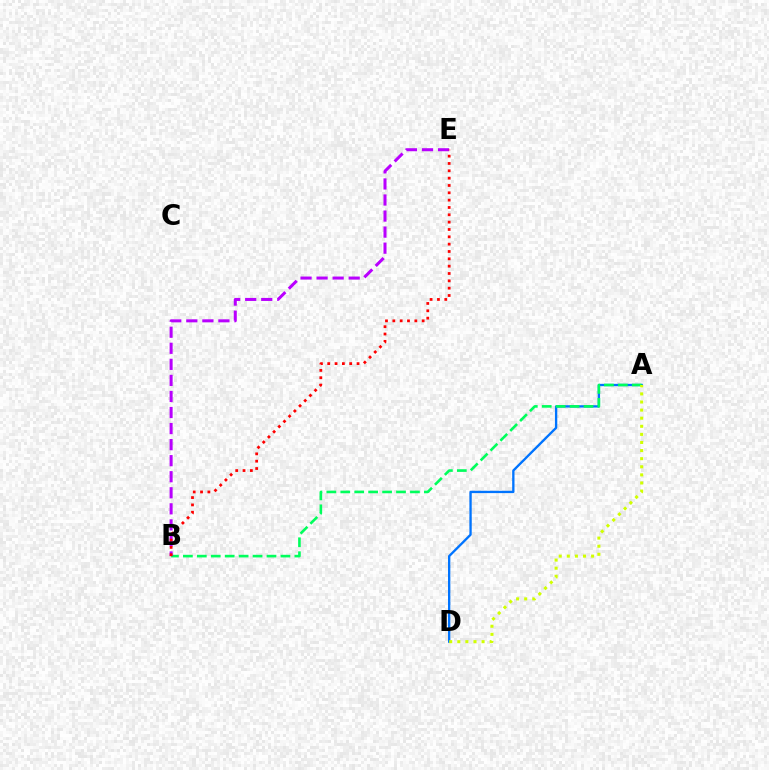{('A', 'D'): [{'color': '#0074ff', 'line_style': 'solid', 'thickness': 1.68}, {'color': '#d1ff00', 'line_style': 'dotted', 'thickness': 2.2}], ('A', 'B'): [{'color': '#00ff5c', 'line_style': 'dashed', 'thickness': 1.89}], ('B', 'E'): [{'color': '#b900ff', 'line_style': 'dashed', 'thickness': 2.18}, {'color': '#ff0000', 'line_style': 'dotted', 'thickness': 1.99}]}